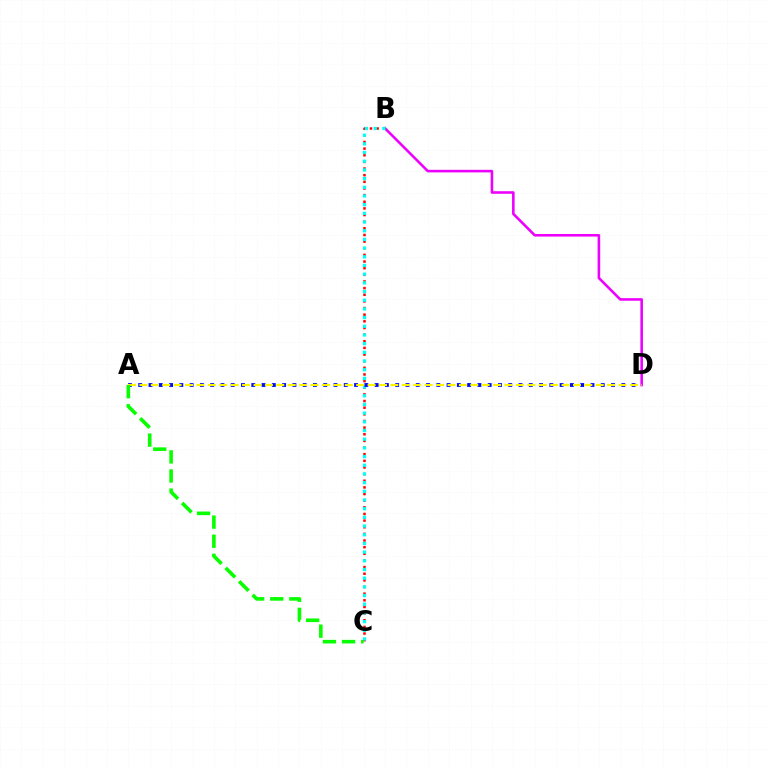{('B', 'D'): [{'color': '#ee00ff', 'line_style': 'solid', 'thickness': 1.86}], ('B', 'C'): [{'color': '#ff0000', 'line_style': 'dotted', 'thickness': 1.8}, {'color': '#00fff6', 'line_style': 'dotted', 'thickness': 2.36}], ('A', 'D'): [{'color': '#0010ff', 'line_style': 'dotted', 'thickness': 2.79}, {'color': '#fcf500', 'line_style': 'dashed', 'thickness': 1.55}], ('A', 'C'): [{'color': '#08ff00', 'line_style': 'dashed', 'thickness': 2.59}]}